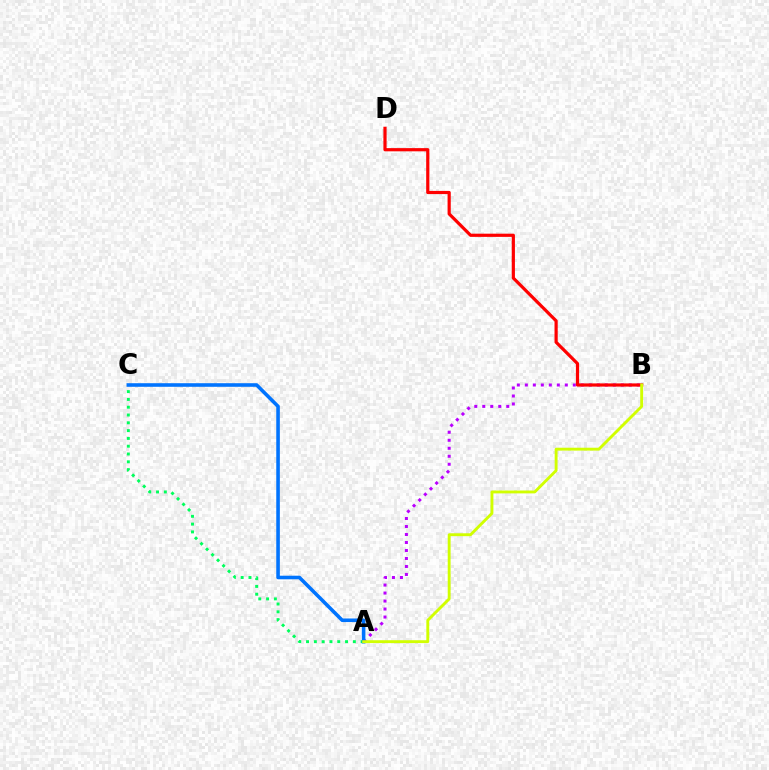{('A', 'B'): [{'color': '#b900ff', 'line_style': 'dotted', 'thickness': 2.17}, {'color': '#d1ff00', 'line_style': 'solid', 'thickness': 2.08}], ('A', 'C'): [{'color': '#00ff5c', 'line_style': 'dotted', 'thickness': 2.12}, {'color': '#0074ff', 'line_style': 'solid', 'thickness': 2.58}], ('B', 'D'): [{'color': '#ff0000', 'line_style': 'solid', 'thickness': 2.3}]}